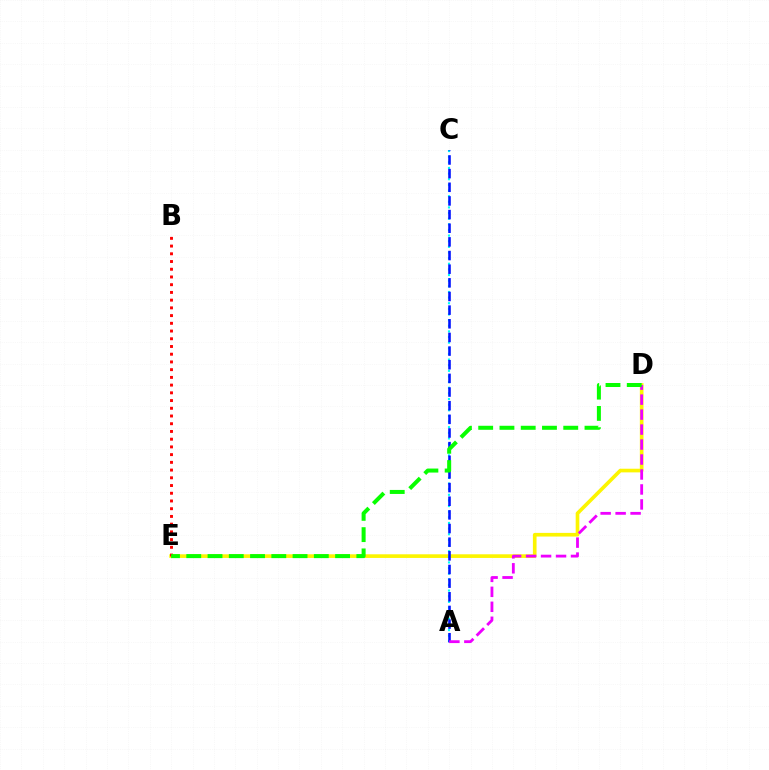{('D', 'E'): [{'color': '#fcf500', 'line_style': 'solid', 'thickness': 2.63}, {'color': '#08ff00', 'line_style': 'dashed', 'thickness': 2.89}], ('A', 'C'): [{'color': '#00fff6', 'line_style': 'dotted', 'thickness': 1.53}, {'color': '#0010ff', 'line_style': 'dashed', 'thickness': 1.85}], ('A', 'D'): [{'color': '#ee00ff', 'line_style': 'dashed', 'thickness': 2.03}], ('B', 'E'): [{'color': '#ff0000', 'line_style': 'dotted', 'thickness': 2.1}]}